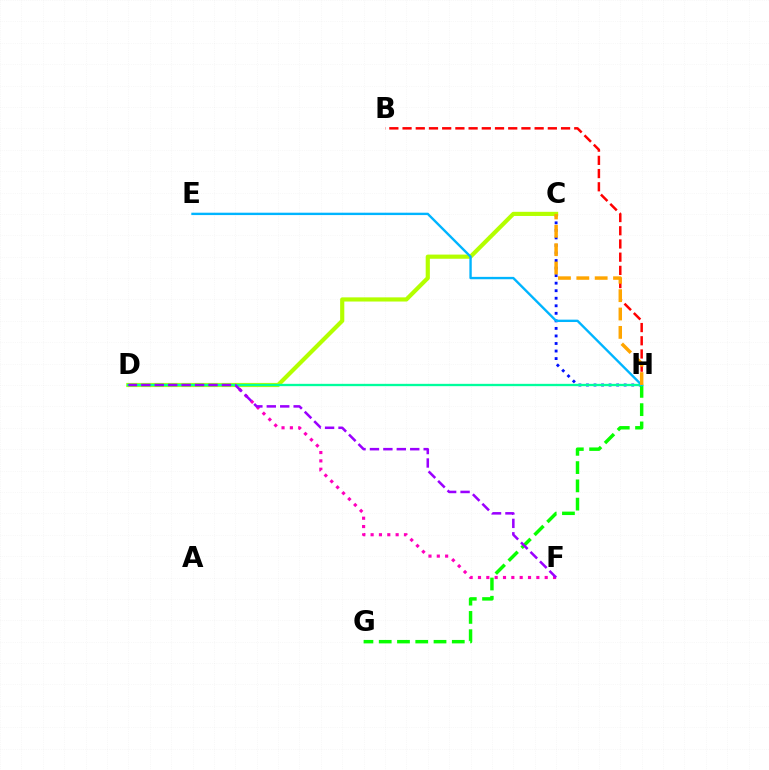{('B', 'H'): [{'color': '#ff0000', 'line_style': 'dashed', 'thickness': 1.79}], ('C', 'H'): [{'color': '#0010ff', 'line_style': 'dotted', 'thickness': 2.05}, {'color': '#ffa500', 'line_style': 'dashed', 'thickness': 2.49}], ('D', 'F'): [{'color': '#ff00bd', 'line_style': 'dotted', 'thickness': 2.27}, {'color': '#9b00ff', 'line_style': 'dashed', 'thickness': 1.82}], ('G', 'H'): [{'color': '#08ff00', 'line_style': 'dashed', 'thickness': 2.48}], ('C', 'D'): [{'color': '#b3ff00', 'line_style': 'solid', 'thickness': 3.0}], ('D', 'H'): [{'color': '#00ff9d', 'line_style': 'solid', 'thickness': 1.67}], ('E', 'H'): [{'color': '#00b5ff', 'line_style': 'solid', 'thickness': 1.71}]}